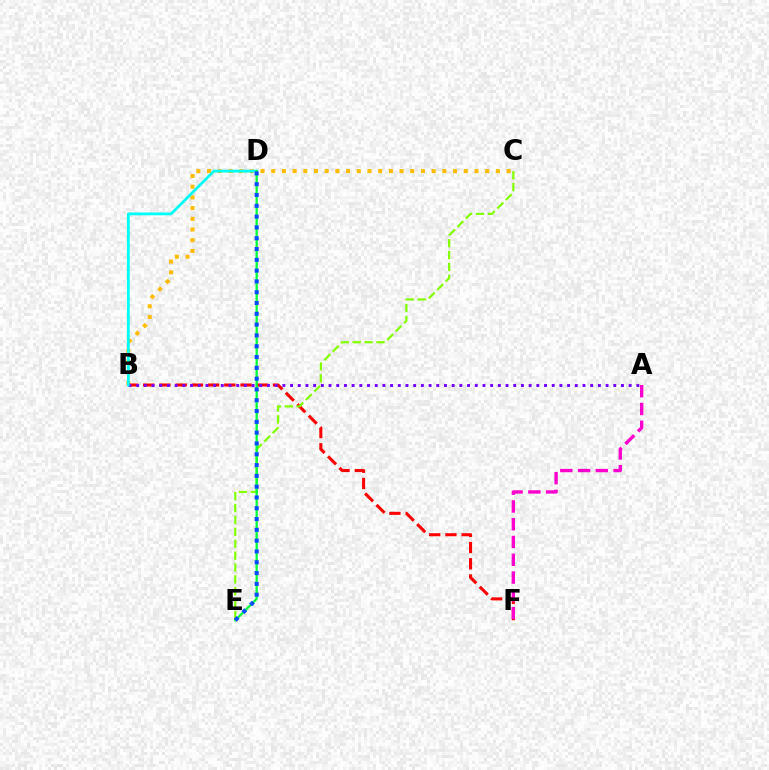{('B', 'C'): [{'color': '#ffbd00', 'line_style': 'dotted', 'thickness': 2.91}], ('B', 'F'): [{'color': '#ff0000', 'line_style': 'dashed', 'thickness': 2.2}], ('A', 'B'): [{'color': '#7200ff', 'line_style': 'dotted', 'thickness': 2.09}], ('C', 'E'): [{'color': '#84ff00', 'line_style': 'dashed', 'thickness': 1.62}], ('B', 'D'): [{'color': '#00fff6', 'line_style': 'solid', 'thickness': 2.03}], ('A', 'F'): [{'color': '#ff00cf', 'line_style': 'dashed', 'thickness': 2.41}], ('D', 'E'): [{'color': '#00ff39', 'line_style': 'solid', 'thickness': 1.64}, {'color': '#004bff', 'line_style': 'dotted', 'thickness': 2.93}]}